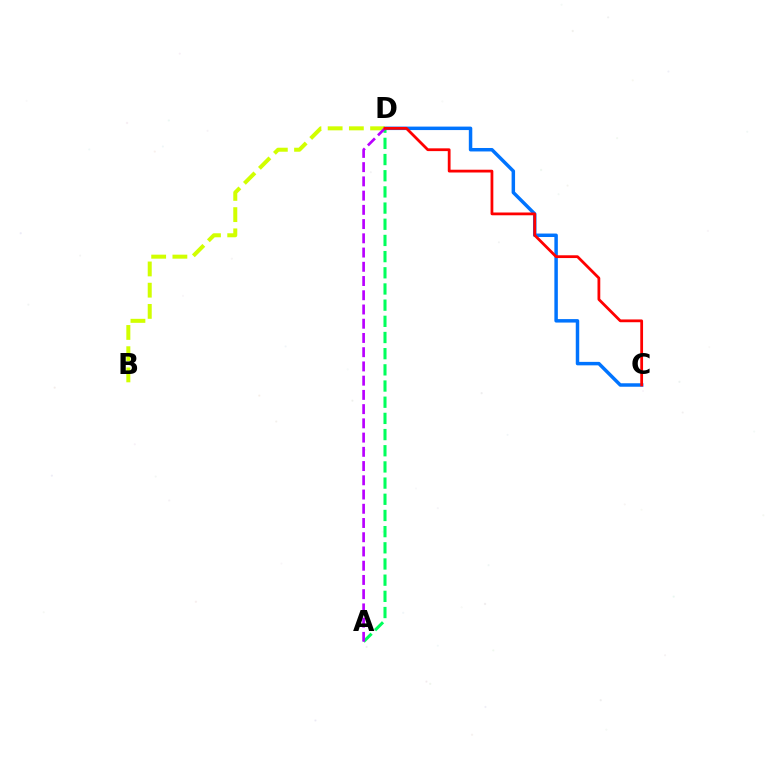{('A', 'D'): [{'color': '#00ff5c', 'line_style': 'dashed', 'thickness': 2.2}, {'color': '#b900ff', 'line_style': 'dashed', 'thickness': 1.93}], ('C', 'D'): [{'color': '#0074ff', 'line_style': 'solid', 'thickness': 2.5}, {'color': '#ff0000', 'line_style': 'solid', 'thickness': 2.0}], ('B', 'D'): [{'color': '#d1ff00', 'line_style': 'dashed', 'thickness': 2.88}]}